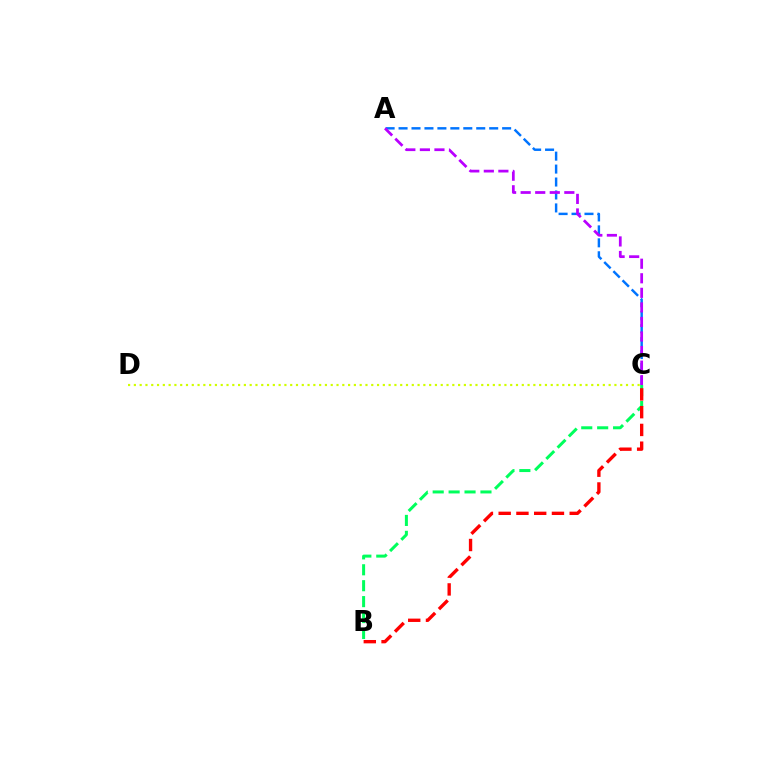{('C', 'D'): [{'color': '#d1ff00', 'line_style': 'dotted', 'thickness': 1.57}], ('A', 'C'): [{'color': '#0074ff', 'line_style': 'dashed', 'thickness': 1.76}, {'color': '#b900ff', 'line_style': 'dashed', 'thickness': 1.98}], ('B', 'C'): [{'color': '#00ff5c', 'line_style': 'dashed', 'thickness': 2.16}, {'color': '#ff0000', 'line_style': 'dashed', 'thickness': 2.41}]}